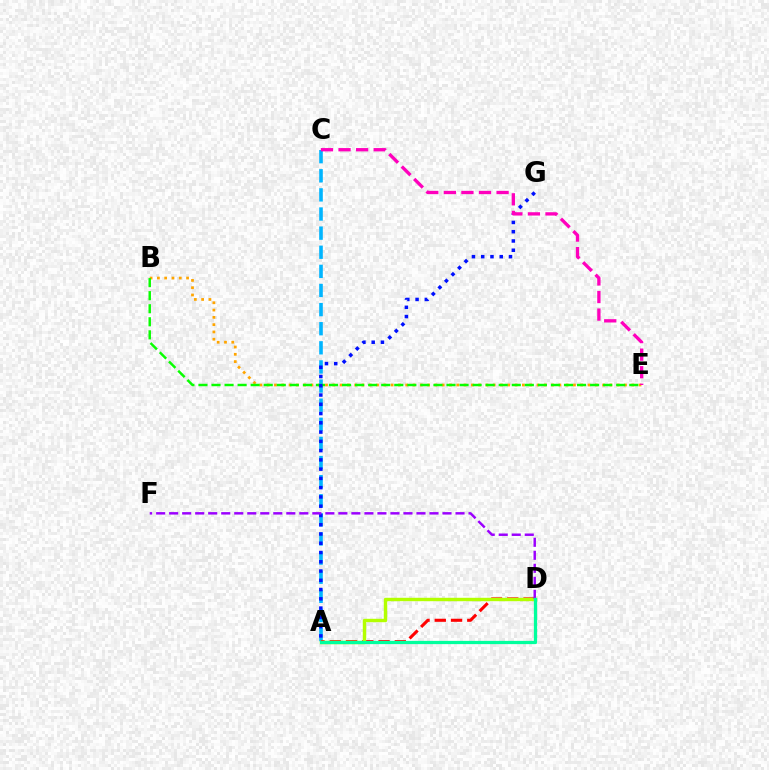{('B', 'E'): [{'color': '#ffa500', 'line_style': 'dotted', 'thickness': 1.98}, {'color': '#08ff00', 'line_style': 'dashed', 'thickness': 1.77}], ('A', 'C'): [{'color': '#00b5ff', 'line_style': 'dashed', 'thickness': 2.6}], ('A', 'G'): [{'color': '#0010ff', 'line_style': 'dotted', 'thickness': 2.52}], ('A', 'D'): [{'color': '#ff0000', 'line_style': 'dashed', 'thickness': 2.21}, {'color': '#b3ff00', 'line_style': 'solid', 'thickness': 2.46}, {'color': '#00ff9d', 'line_style': 'solid', 'thickness': 2.34}], ('C', 'E'): [{'color': '#ff00bd', 'line_style': 'dashed', 'thickness': 2.39}], ('D', 'F'): [{'color': '#9b00ff', 'line_style': 'dashed', 'thickness': 1.77}]}